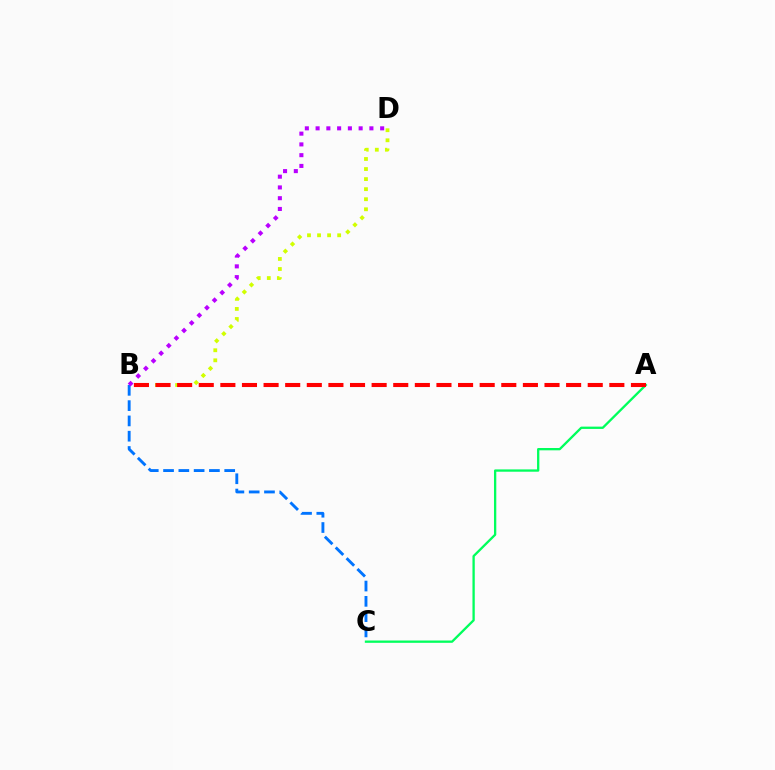{('B', 'C'): [{'color': '#0074ff', 'line_style': 'dashed', 'thickness': 2.08}], ('A', 'C'): [{'color': '#00ff5c', 'line_style': 'solid', 'thickness': 1.66}], ('B', 'D'): [{'color': '#d1ff00', 'line_style': 'dotted', 'thickness': 2.73}, {'color': '#b900ff', 'line_style': 'dotted', 'thickness': 2.92}], ('A', 'B'): [{'color': '#ff0000', 'line_style': 'dashed', 'thickness': 2.94}]}